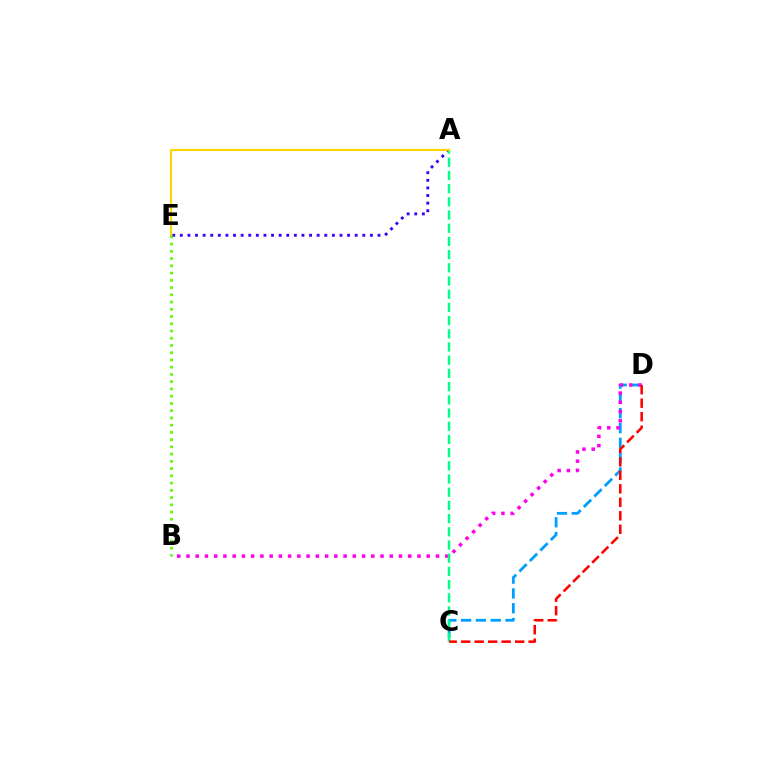{('C', 'D'): [{'color': '#009eff', 'line_style': 'dashed', 'thickness': 2.01}, {'color': '#ff0000', 'line_style': 'dashed', 'thickness': 1.83}], ('B', 'D'): [{'color': '#ff00ed', 'line_style': 'dotted', 'thickness': 2.51}], ('A', 'E'): [{'color': '#3700ff', 'line_style': 'dotted', 'thickness': 2.07}, {'color': '#ffd500', 'line_style': 'solid', 'thickness': 1.54}], ('A', 'C'): [{'color': '#00ff86', 'line_style': 'dashed', 'thickness': 1.79}], ('B', 'E'): [{'color': '#4fff00', 'line_style': 'dotted', 'thickness': 1.97}]}